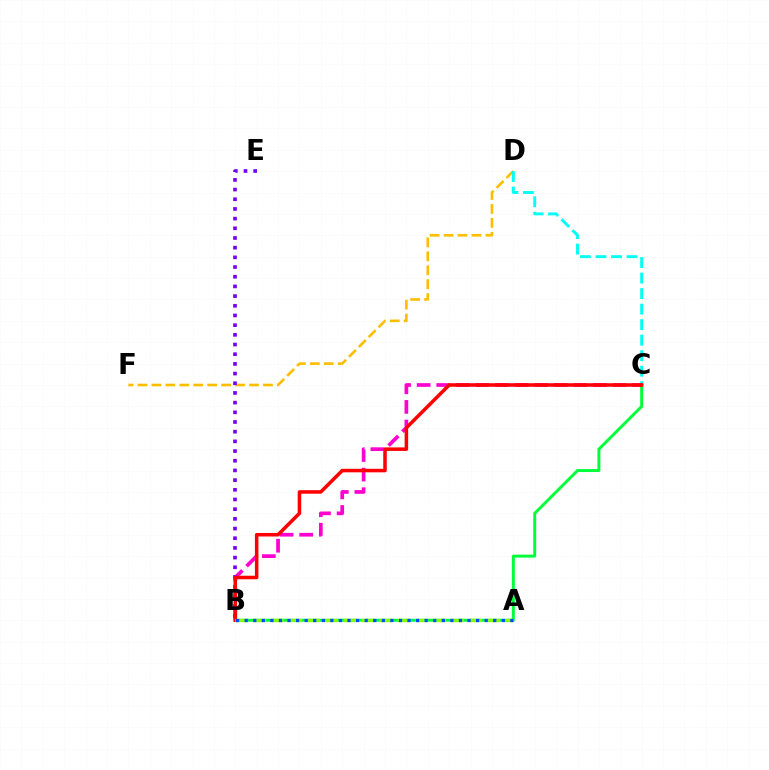{('D', 'F'): [{'color': '#ffbd00', 'line_style': 'dashed', 'thickness': 1.89}], ('C', 'D'): [{'color': '#00fff6', 'line_style': 'dashed', 'thickness': 2.11}], ('B', 'C'): [{'color': '#00ff39', 'line_style': 'solid', 'thickness': 2.12}, {'color': '#ff00cf', 'line_style': 'dashed', 'thickness': 2.66}, {'color': '#ff0000', 'line_style': 'solid', 'thickness': 2.54}], ('B', 'E'): [{'color': '#7200ff', 'line_style': 'dotted', 'thickness': 2.63}], ('A', 'B'): [{'color': '#84ff00', 'line_style': 'dashed', 'thickness': 2.44}, {'color': '#004bff', 'line_style': 'dotted', 'thickness': 2.33}]}